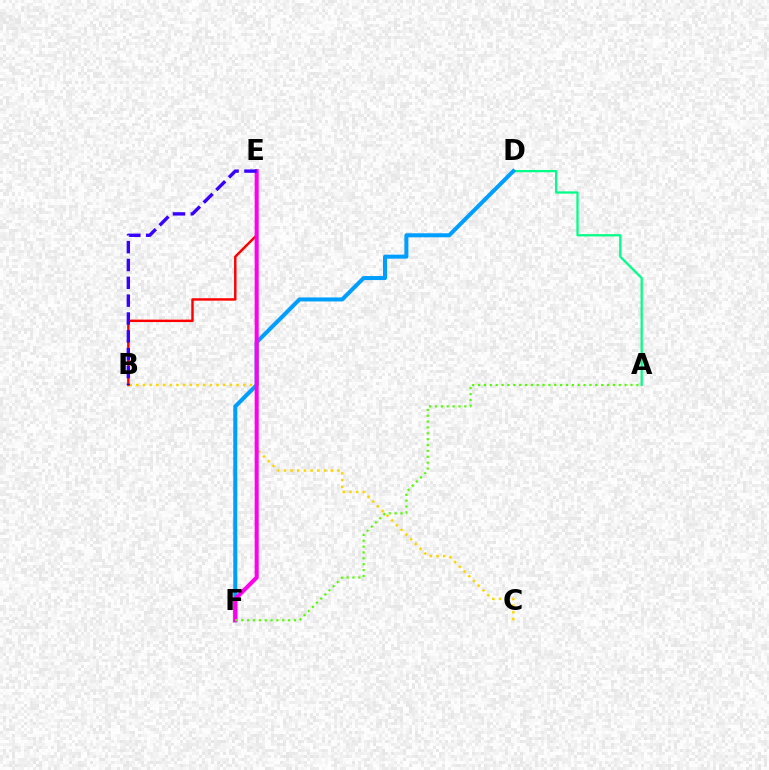{('B', 'C'): [{'color': '#ffd500', 'line_style': 'dotted', 'thickness': 1.82}], ('B', 'E'): [{'color': '#ff0000', 'line_style': 'solid', 'thickness': 1.76}, {'color': '#3700ff', 'line_style': 'dashed', 'thickness': 2.42}], ('A', 'D'): [{'color': '#00ff86', 'line_style': 'solid', 'thickness': 1.62}], ('D', 'F'): [{'color': '#009eff', 'line_style': 'solid', 'thickness': 2.89}], ('E', 'F'): [{'color': '#ff00ed', 'line_style': 'solid', 'thickness': 2.91}], ('A', 'F'): [{'color': '#4fff00', 'line_style': 'dotted', 'thickness': 1.59}]}